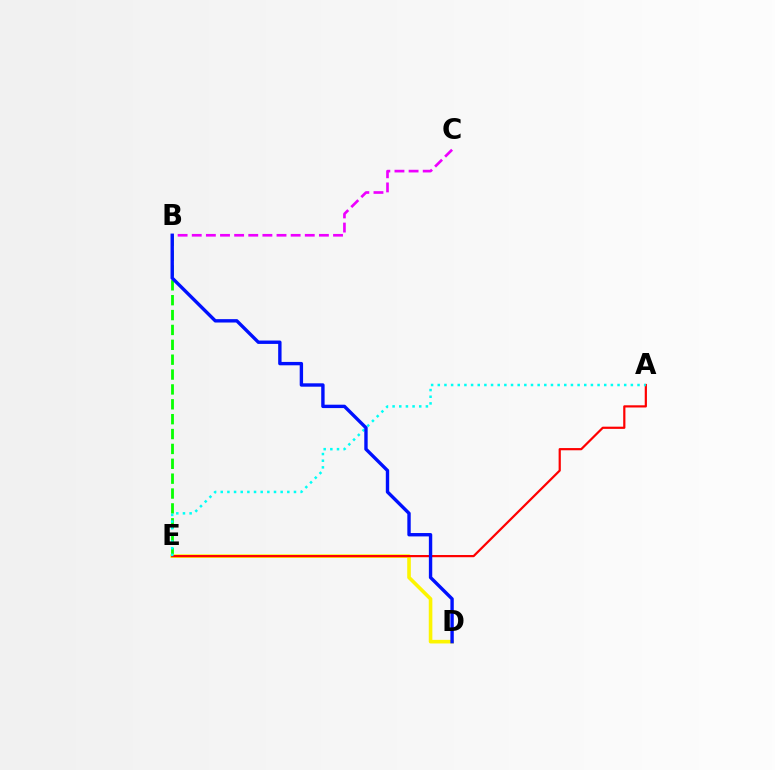{('B', 'C'): [{'color': '#ee00ff', 'line_style': 'dashed', 'thickness': 1.92}], ('B', 'E'): [{'color': '#08ff00', 'line_style': 'dashed', 'thickness': 2.02}], ('D', 'E'): [{'color': '#fcf500', 'line_style': 'solid', 'thickness': 2.6}], ('A', 'E'): [{'color': '#ff0000', 'line_style': 'solid', 'thickness': 1.59}, {'color': '#00fff6', 'line_style': 'dotted', 'thickness': 1.81}], ('B', 'D'): [{'color': '#0010ff', 'line_style': 'solid', 'thickness': 2.43}]}